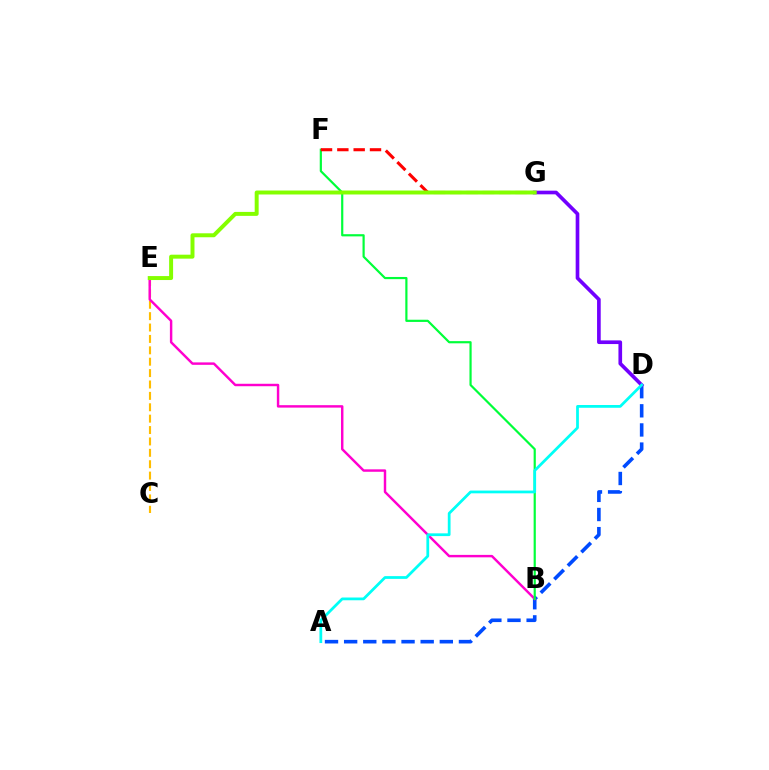{('A', 'D'): [{'color': '#004bff', 'line_style': 'dashed', 'thickness': 2.6}, {'color': '#00fff6', 'line_style': 'solid', 'thickness': 1.99}], ('D', 'G'): [{'color': '#7200ff', 'line_style': 'solid', 'thickness': 2.64}], ('C', 'E'): [{'color': '#ffbd00', 'line_style': 'dashed', 'thickness': 1.55}], ('B', 'E'): [{'color': '#ff00cf', 'line_style': 'solid', 'thickness': 1.76}], ('B', 'F'): [{'color': '#00ff39', 'line_style': 'solid', 'thickness': 1.58}], ('F', 'G'): [{'color': '#ff0000', 'line_style': 'dashed', 'thickness': 2.22}], ('E', 'G'): [{'color': '#84ff00', 'line_style': 'solid', 'thickness': 2.85}]}